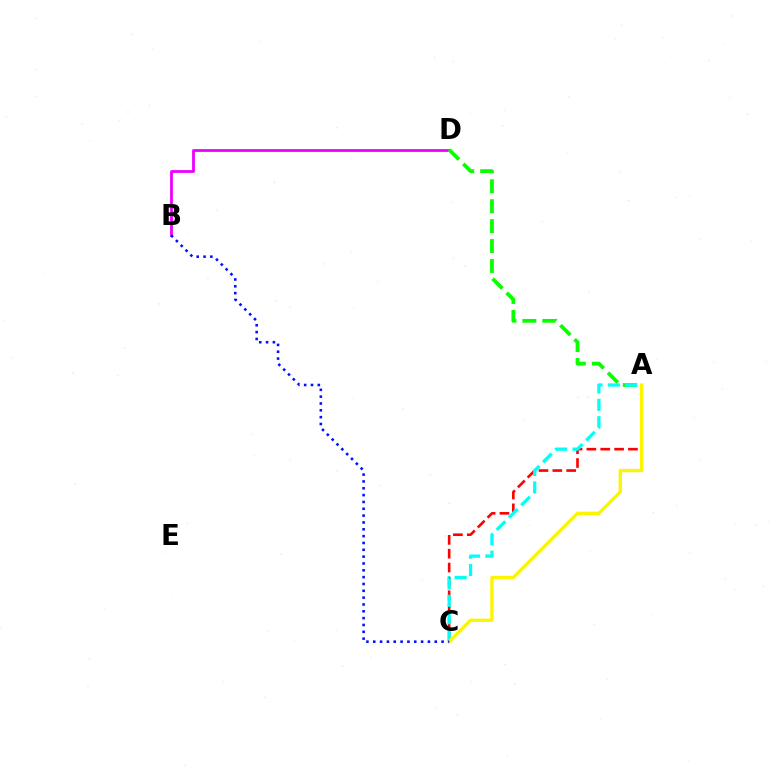{('B', 'D'): [{'color': '#ee00ff', 'line_style': 'solid', 'thickness': 2.01}], ('A', 'C'): [{'color': '#ff0000', 'line_style': 'dashed', 'thickness': 1.88}, {'color': '#00fff6', 'line_style': 'dashed', 'thickness': 2.36}, {'color': '#fcf500', 'line_style': 'solid', 'thickness': 2.4}], ('A', 'D'): [{'color': '#08ff00', 'line_style': 'dashed', 'thickness': 2.71}], ('B', 'C'): [{'color': '#0010ff', 'line_style': 'dotted', 'thickness': 1.86}]}